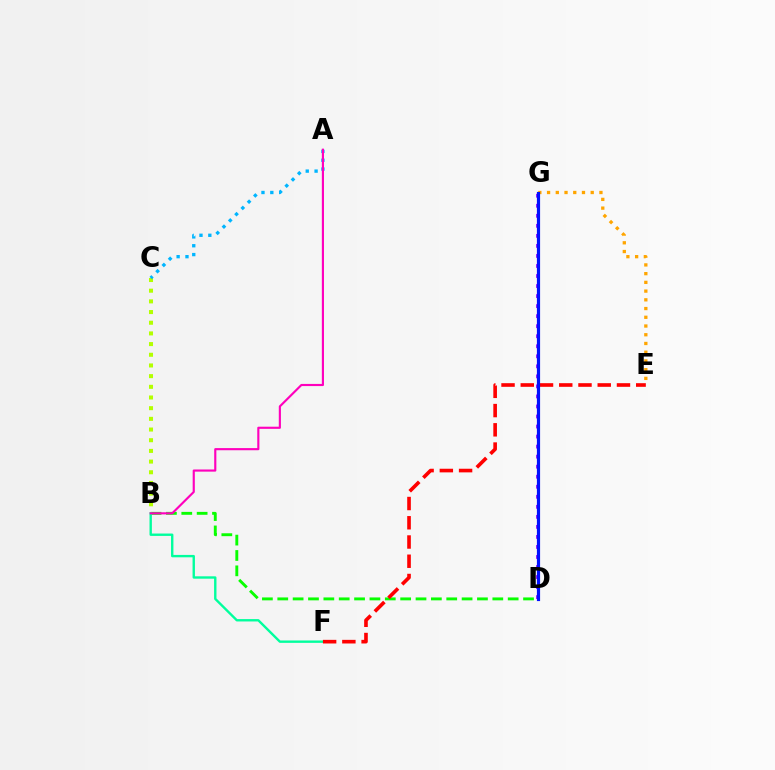{('B', 'D'): [{'color': '#08ff00', 'line_style': 'dashed', 'thickness': 2.09}], ('B', 'F'): [{'color': '#00ff9d', 'line_style': 'solid', 'thickness': 1.71}], ('B', 'C'): [{'color': '#b3ff00', 'line_style': 'dotted', 'thickness': 2.9}], ('D', 'G'): [{'color': '#9b00ff', 'line_style': 'dotted', 'thickness': 2.73}, {'color': '#0010ff', 'line_style': 'solid', 'thickness': 2.29}], ('A', 'C'): [{'color': '#00b5ff', 'line_style': 'dotted', 'thickness': 2.4}], ('E', 'G'): [{'color': '#ffa500', 'line_style': 'dotted', 'thickness': 2.37}], ('A', 'B'): [{'color': '#ff00bd', 'line_style': 'solid', 'thickness': 1.54}], ('E', 'F'): [{'color': '#ff0000', 'line_style': 'dashed', 'thickness': 2.61}]}